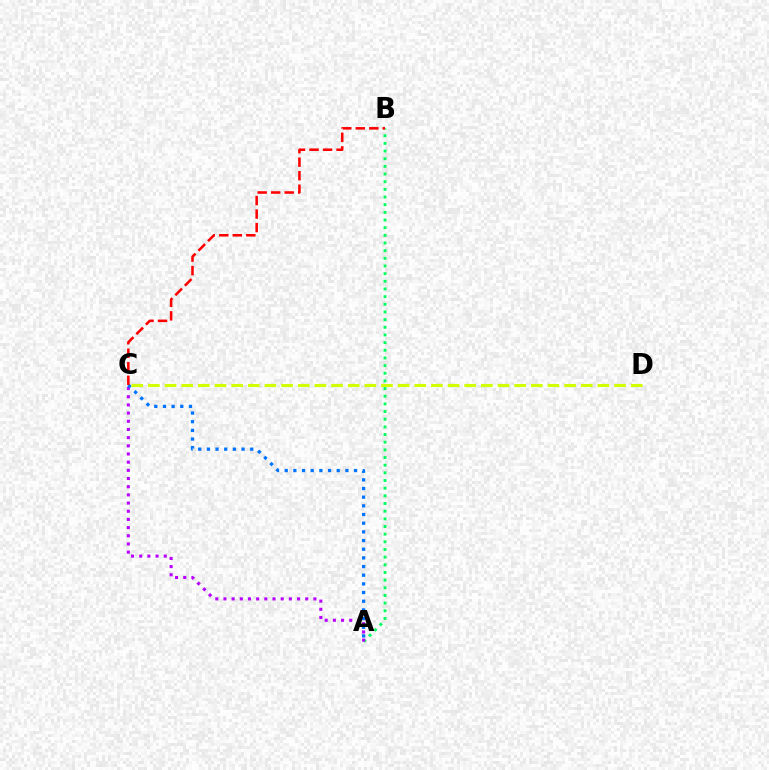{('A', 'B'): [{'color': '#00ff5c', 'line_style': 'dotted', 'thickness': 2.08}], ('A', 'C'): [{'color': '#b900ff', 'line_style': 'dotted', 'thickness': 2.22}, {'color': '#0074ff', 'line_style': 'dotted', 'thickness': 2.36}], ('B', 'C'): [{'color': '#ff0000', 'line_style': 'dashed', 'thickness': 1.84}], ('C', 'D'): [{'color': '#d1ff00', 'line_style': 'dashed', 'thickness': 2.26}]}